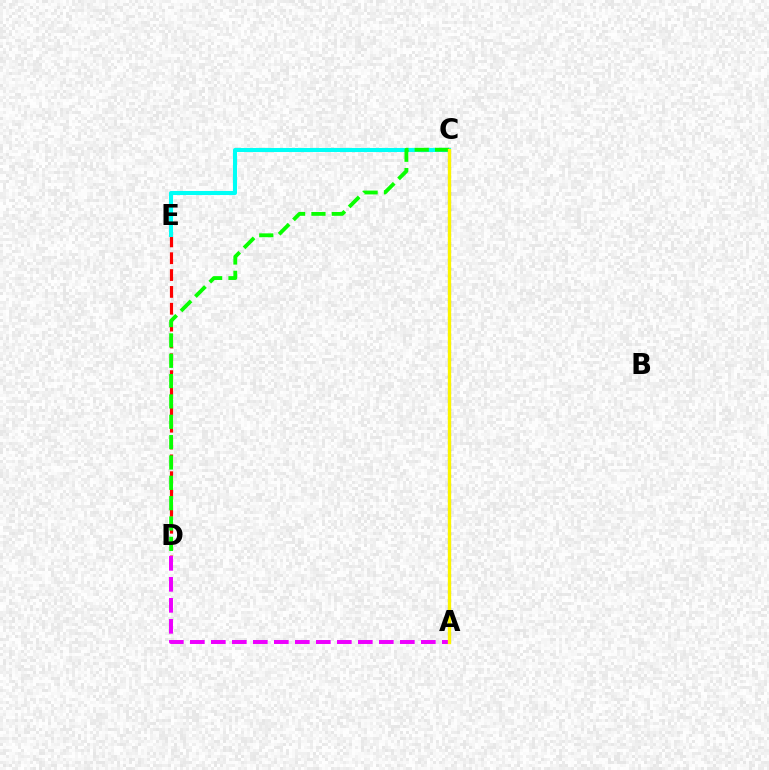{('D', 'E'): [{'color': '#ff0000', 'line_style': 'dashed', 'thickness': 2.29}], ('A', 'C'): [{'color': '#0010ff', 'line_style': 'dotted', 'thickness': 2.26}, {'color': '#fcf500', 'line_style': 'solid', 'thickness': 2.38}], ('C', 'E'): [{'color': '#00fff6', 'line_style': 'solid', 'thickness': 2.92}], ('C', 'D'): [{'color': '#08ff00', 'line_style': 'dashed', 'thickness': 2.76}], ('A', 'D'): [{'color': '#ee00ff', 'line_style': 'dashed', 'thickness': 2.85}]}